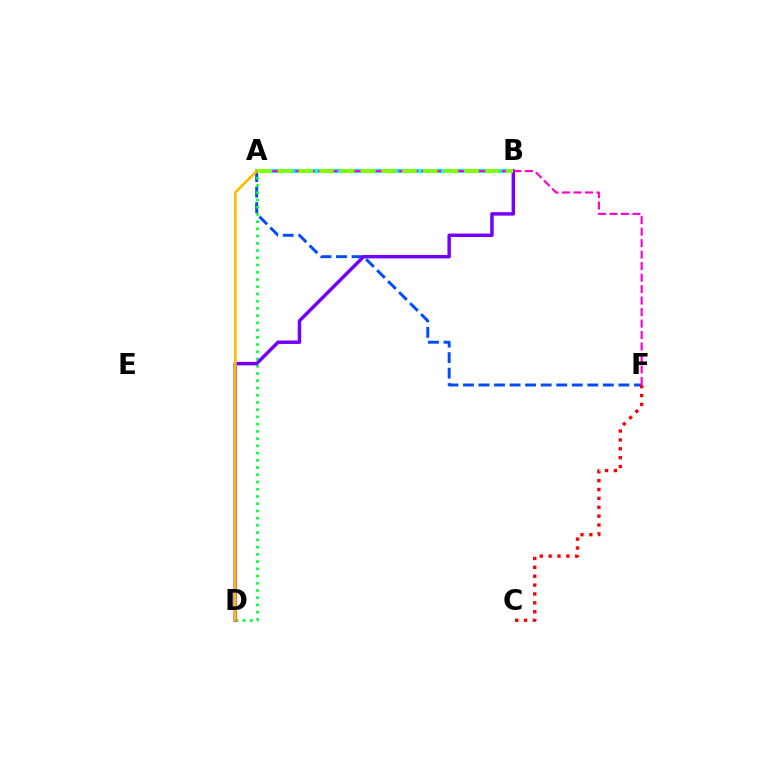{('A', 'B'): [{'color': '#00fff6', 'line_style': 'solid', 'thickness': 2.92}, {'color': '#84ff00', 'line_style': 'dashed', 'thickness': 2.82}], ('A', 'F'): [{'color': '#004bff', 'line_style': 'dashed', 'thickness': 2.11}, {'color': '#ff00cf', 'line_style': 'dashed', 'thickness': 1.56}], ('A', 'D'): [{'color': '#00ff39', 'line_style': 'dotted', 'thickness': 1.97}, {'color': '#ffbd00', 'line_style': 'solid', 'thickness': 1.98}], ('B', 'D'): [{'color': '#7200ff', 'line_style': 'solid', 'thickness': 2.49}], ('C', 'F'): [{'color': '#ff0000', 'line_style': 'dotted', 'thickness': 2.41}]}